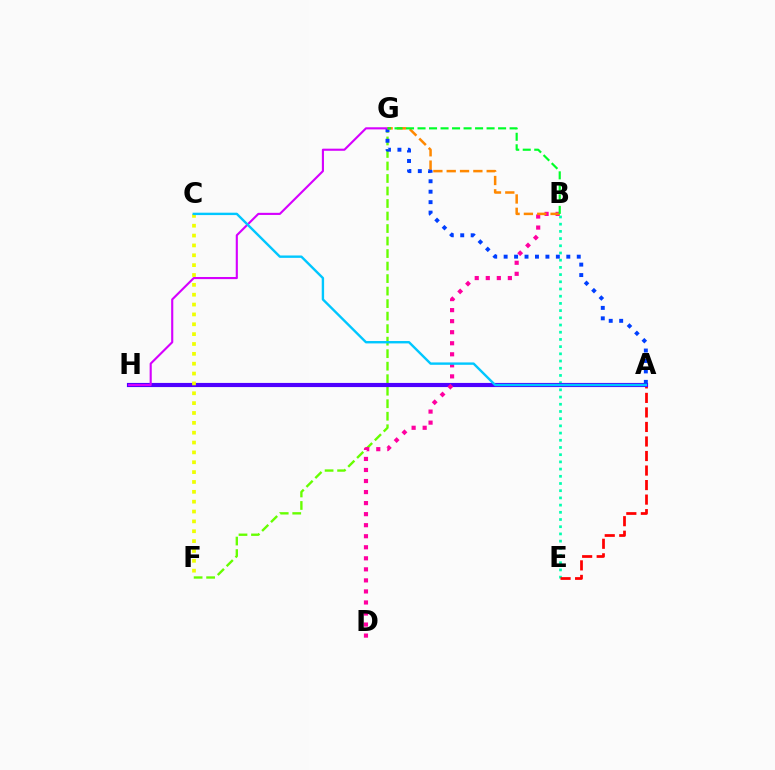{('F', 'G'): [{'color': '#66ff00', 'line_style': 'dashed', 'thickness': 1.7}], ('B', 'E'): [{'color': '#00ffaf', 'line_style': 'dotted', 'thickness': 1.96}], ('A', 'E'): [{'color': '#ff0000', 'line_style': 'dashed', 'thickness': 1.97}], ('A', 'H'): [{'color': '#4f00ff', 'line_style': 'solid', 'thickness': 2.99}], ('C', 'F'): [{'color': '#eeff00', 'line_style': 'dotted', 'thickness': 2.68}], ('A', 'G'): [{'color': '#003fff', 'line_style': 'dotted', 'thickness': 2.84}], ('B', 'D'): [{'color': '#ff00a0', 'line_style': 'dotted', 'thickness': 3.0}], ('G', 'H'): [{'color': '#d600ff', 'line_style': 'solid', 'thickness': 1.53}], ('B', 'G'): [{'color': '#ff8800', 'line_style': 'dashed', 'thickness': 1.81}, {'color': '#00ff27', 'line_style': 'dashed', 'thickness': 1.56}], ('A', 'C'): [{'color': '#00c7ff', 'line_style': 'solid', 'thickness': 1.72}]}